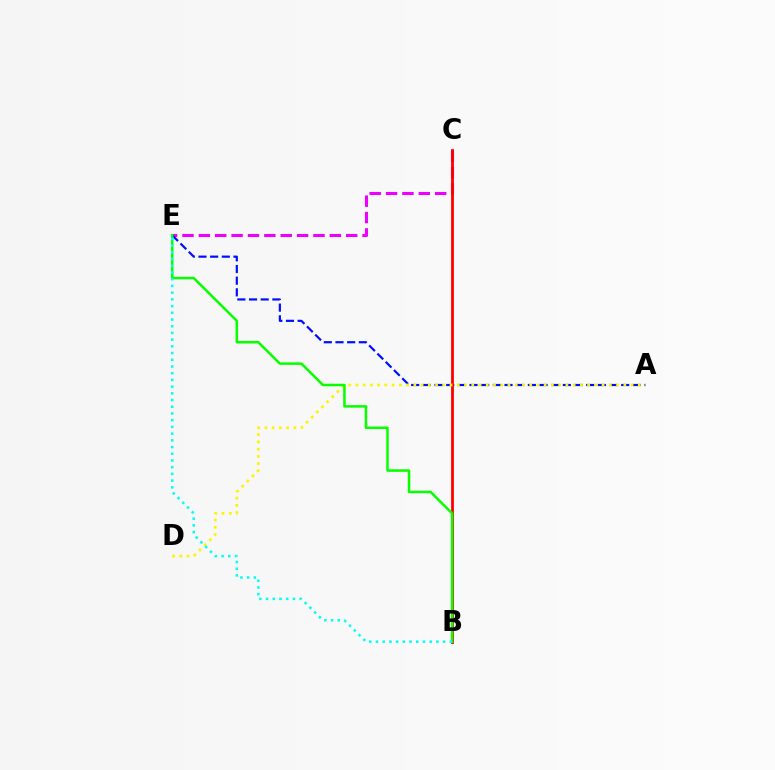{('C', 'E'): [{'color': '#ee00ff', 'line_style': 'dashed', 'thickness': 2.22}], ('A', 'E'): [{'color': '#0010ff', 'line_style': 'dashed', 'thickness': 1.58}], ('B', 'C'): [{'color': '#ff0000', 'line_style': 'solid', 'thickness': 2.02}], ('A', 'D'): [{'color': '#fcf500', 'line_style': 'dotted', 'thickness': 1.97}], ('B', 'E'): [{'color': '#08ff00', 'line_style': 'solid', 'thickness': 1.82}, {'color': '#00fff6', 'line_style': 'dotted', 'thickness': 1.82}]}